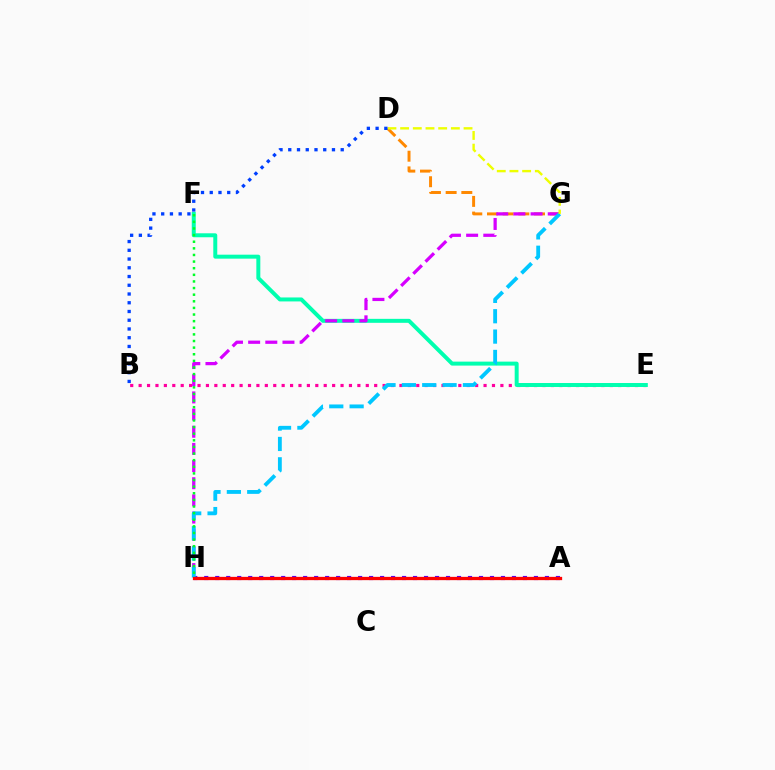{('B', 'E'): [{'color': '#ff00a0', 'line_style': 'dotted', 'thickness': 2.29}], ('D', 'G'): [{'color': '#ff8800', 'line_style': 'dashed', 'thickness': 2.13}, {'color': '#eeff00', 'line_style': 'dashed', 'thickness': 1.72}], ('A', 'H'): [{'color': '#66ff00', 'line_style': 'solid', 'thickness': 2.03}, {'color': '#4f00ff', 'line_style': 'dotted', 'thickness': 2.99}, {'color': '#ff0000', 'line_style': 'solid', 'thickness': 2.37}], ('E', 'F'): [{'color': '#00ffaf', 'line_style': 'solid', 'thickness': 2.86}], ('G', 'H'): [{'color': '#d600ff', 'line_style': 'dashed', 'thickness': 2.33}, {'color': '#00c7ff', 'line_style': 'dashed', 'thickness': 2.76}], ('B', 'D'): [{'color': '#003fff', 'line_style': 'dotted', 'thickness': 2.38}], ('F', 'H'): [{'color': '#00ff27', 'line_style': 'dotted', 'thickness': 1.8}]}